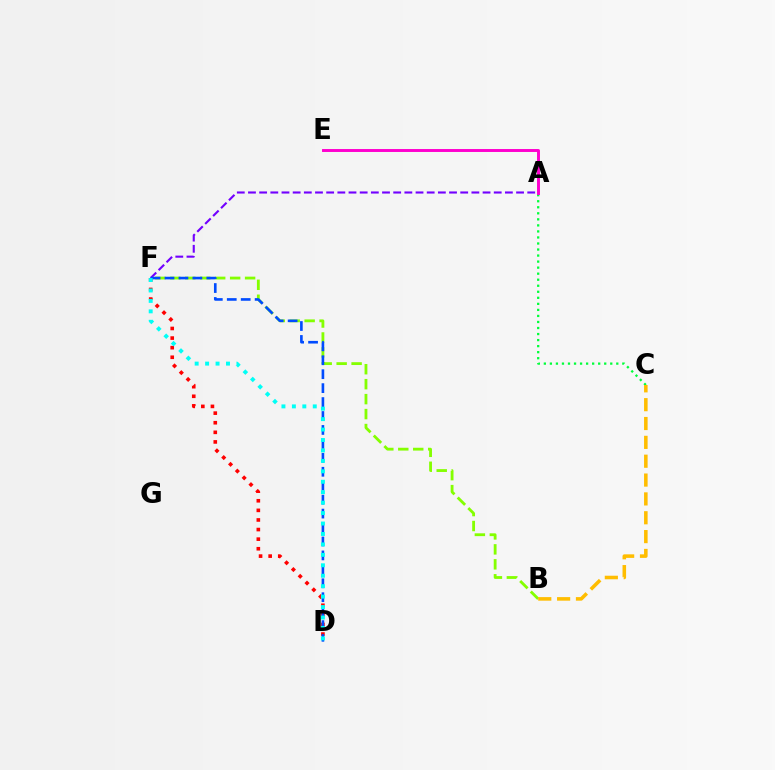{('A', 'C'): [{'color': '#00ff39', 'line_style': 'dotted', 'thickness': 1.64}], ('A', 'F'): [{'color': '#7200ff', 'line_style': 'dashed', 'thickness': 1.52}], ('B', 'F'): [{'color': '#84ff00', 'line_style': 'dashed', 'thickness': 2.03}], ('B', 'C'): [{'color': '#ffbd00', 'line_style': 'dashed', 'thickness': 2.56}], ('A', 'E'): [{'color': '#ff00cf', 'line_style': 'solid', 'thickness': 2.12}], ('D', 'F'): [{'color': '#ff0000', 'line_style': 'dotted', 'thickness': 2.61}, {'color': '#004bff', 'line_style': 'dashed', 'thickness': 1.89}, {'color': '#00fff6', 'line_style': 'dotted', 'thickness': 2.84}]}